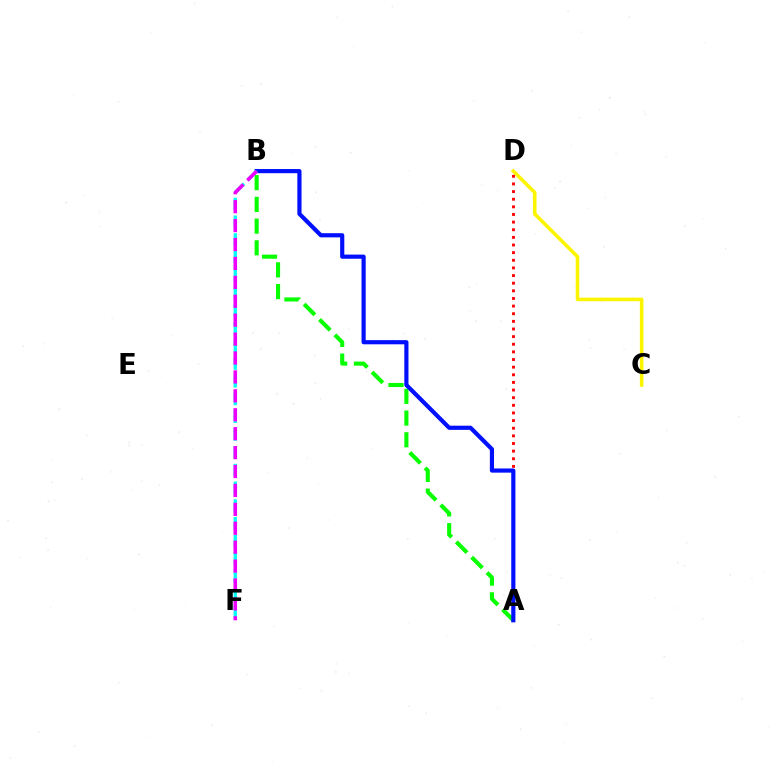{('C', 'D'): [{'color': '#fcf500', 'line_style': 'solid', 'thickness': 2.57}], ('A', 'B'): [{'color': '#08ff00', 'line_style': 'dashed', 'thickness': 2.95}, {'color': '#0010ff', 'line_style': 'solid', 'thickness': 3.0}], ('A', 'D'): [{'color': '#ff0000', 'line_style': 'dotted', 'thickness': 2.07}], ('B', 'F'): [{'color': '#00fff6', 'line_style': 'dashed', 'thickness': 2.41}, {'color': '#ee00ff', 'line_style': 'dashed', 'thickness': 2.57}]}